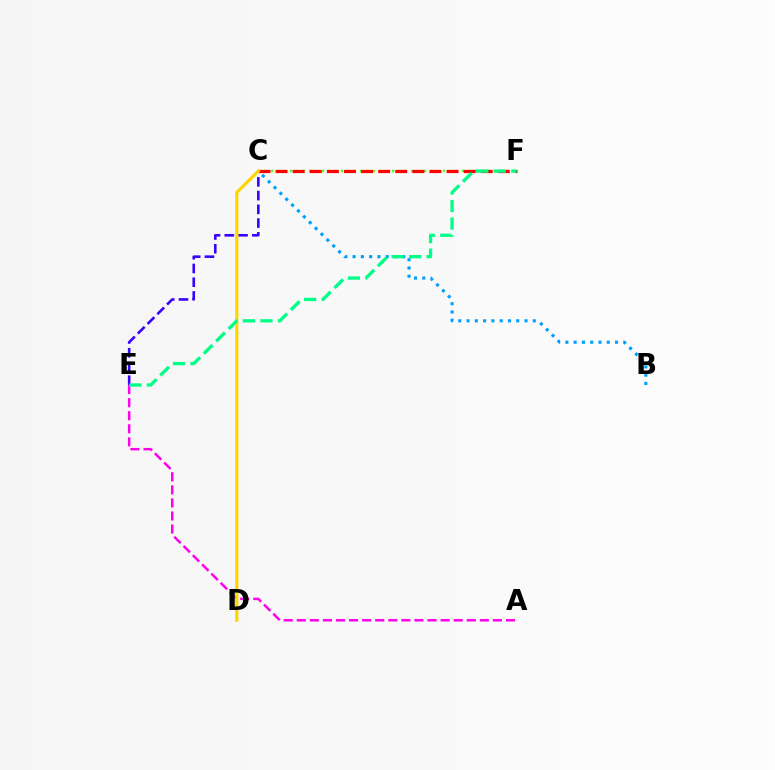{('B', 'C'): [{'color': '#009eff', 'line_style': 'dotted', 'thickness': 2.25}], ('C', 'F'): [{'color': '#4fff00', 'line_style': 'dotted', 'thickness': 1.73}, {'color': '#ff0000', 'line_style': 'dashed', 'thickness': 2.32}], ('A', 'E'): [{'color': '#ff00ed', 'line_style': 'dashed', 'thickness': 1.78}], ('C', 'E'): [{'color': '#3700ff', 'line_style': 'dashed', 'thickness': 1.87}], ('C', 'D'): [{'color': '#ffd500', 'line_style': 'solid', 'thickness': 2.26}], ('E', 'F'): [{'color': '#00ff86', 'line_style': 'dashed', 'thickness': 2.38}]}